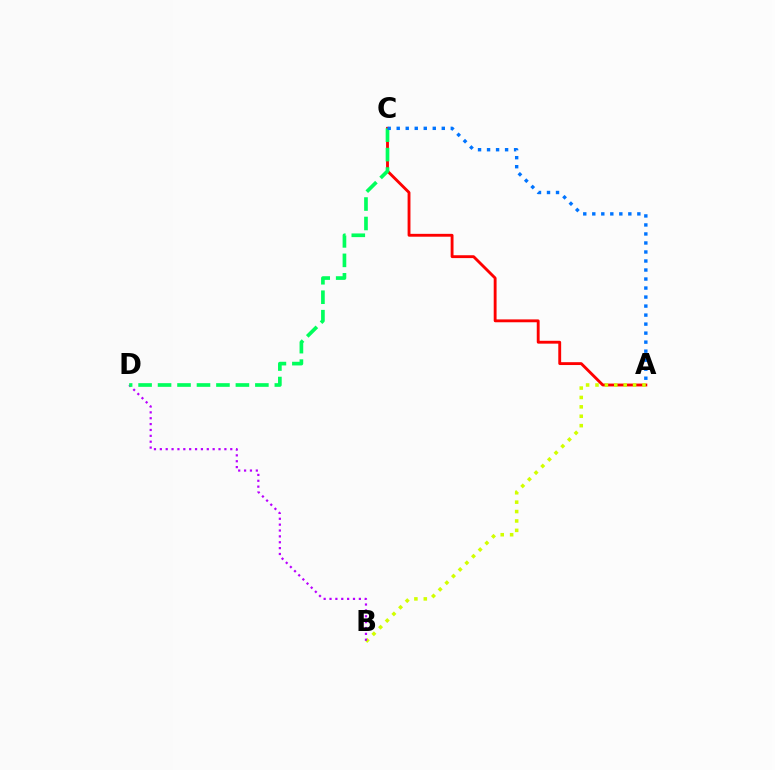{('A', 'C'): [{'color': '#ff0000', 'line_style': 'solid', 'thickness': 2.06}, {'color': '#0074ff', 'line_style': 'dotted', 'thickness': 2.45}], ('A', 'B'): [{'color': '#d1ff00', 'line_style': 'dotted', 'thickness': 2.55}], ('B', 'D'): [{'color': '#b900ff', 'line_style': 'dotted', 'thickness': 1.59}], ('C', 'D'): [{'color': '#00ff5c', 'line_style': 'dashed', 'thickness': 2.64}]}